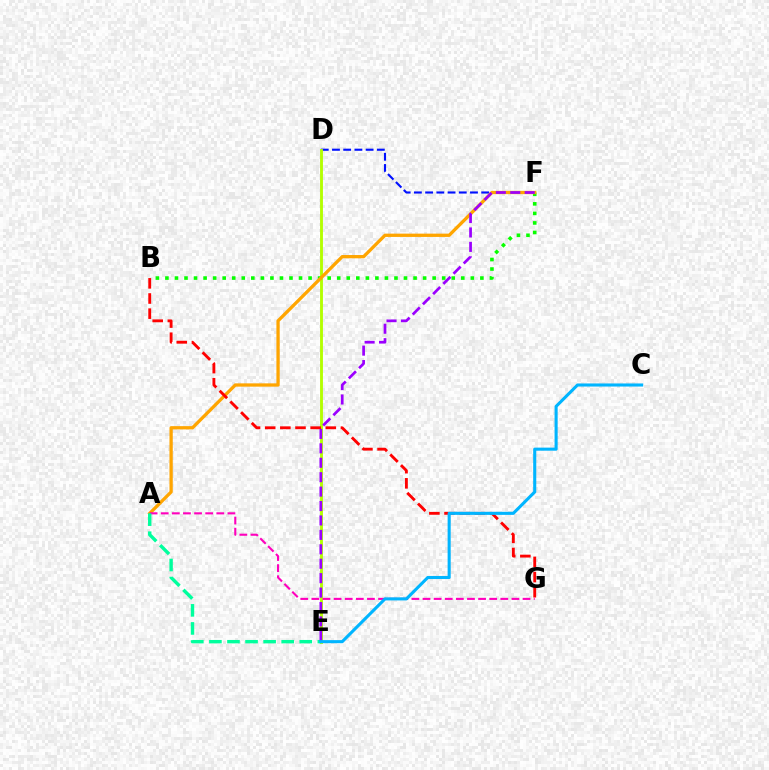{('D', 'F'): [{'color': '#0010ff', 'line_style': 'dashed', 'thickness': 1.52}], ('D', 'E'): [{'color': '#b3ff00', 'line_style': 'solid', 'thickness': 2.06}], ('B', 'F'): [{'color': '#08ff00', 'line_style': 'dotted', 'thickness': 2.59}], ('A', 'F'): [{'color': '#ffa500', 'line_style': 'solid', 'thickness': 2.37}], ('A', 'G'): [{'color': '#ff00bd', 'line_style': 'dashed', 'thickness': 1.51}], ('B', 'G'): [{'color': '#ff0000', 'line_style': 'dashed', 'thickness': 2.06}], ('A', 'E'): [{'color': '#00ff9d', 'line_style': 'dashed', 'thickness': 2.46}], ('E', 'F'): [{'color': '#9b00ff', 'line_style': 'dashed', 'thickness': 1.96}], ('C', 'E'): [{'color': '#00b5ff', 'line_style': 'solid', 'thickness': 2.22}]}